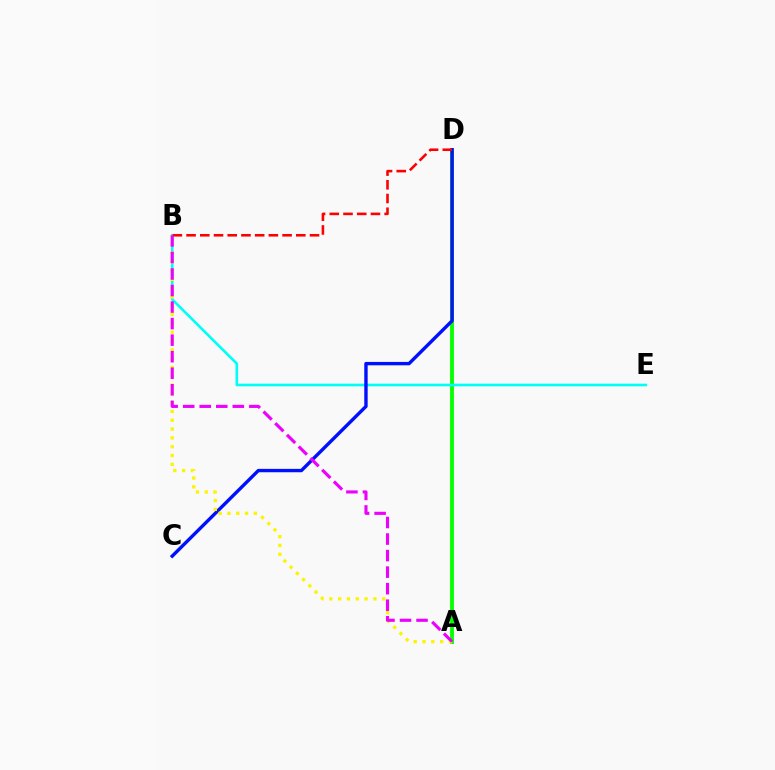{('A', 'D'): [{'color': '#08ff00', 'line_style': 'solid', 'thickness': 2.78}], ('B', 'E'): [{'color': '#00fff6', 'line_style': 'solid', 'thickness': 1.89}], ('C', 'D'): [{'color': '#0010ff', 'line_style': 'solid', 'thickness': 2.44}], ('A', 'B'): [{'color': '#fcf500', 'line_style': 'dotted', 'thickness': 2.39}, {'color': '#ee00ff', 'line_style': 'dashed', 'thickness': 2.25}], ('B', 'D'): [{'color': '#ff0000', 'line_style': 'dashed', 'thickness': 1.86}]}